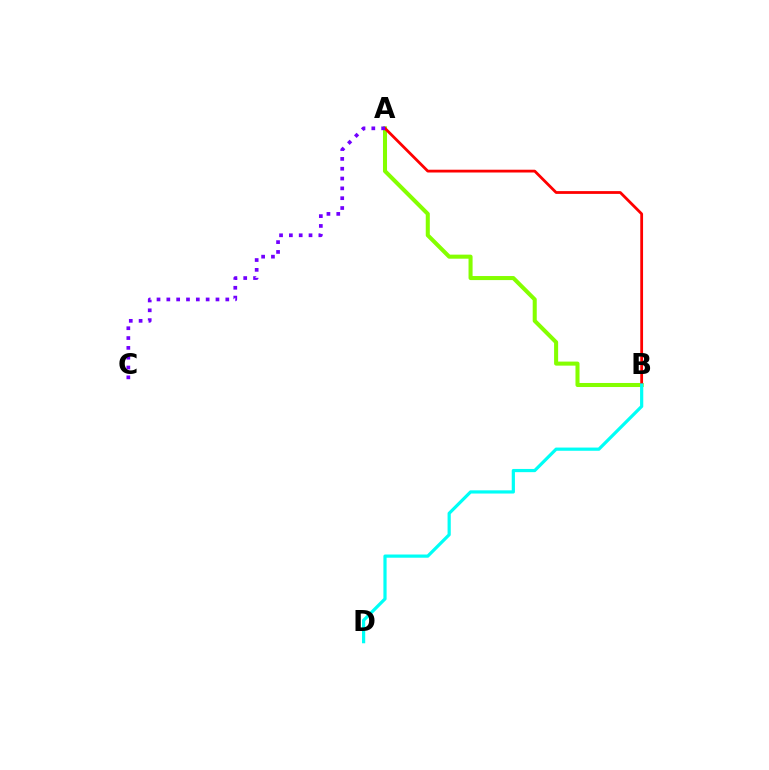{('A', 'B'): [{'color': '#84ff00', 'line_style': 'solid', 'thickness': 2.92}, {'color': '#ff0000', 'line_style': 'solid', 'thickness': 2.0}], ('B', 'D'): [{'color': '#00fff6', 'line_style': 'solid', 'thickness': 2.31}], ('A', 'C'): [{'color': '#7200ff', 'line_style': 'dotted', 'thickness': 2.67}]}